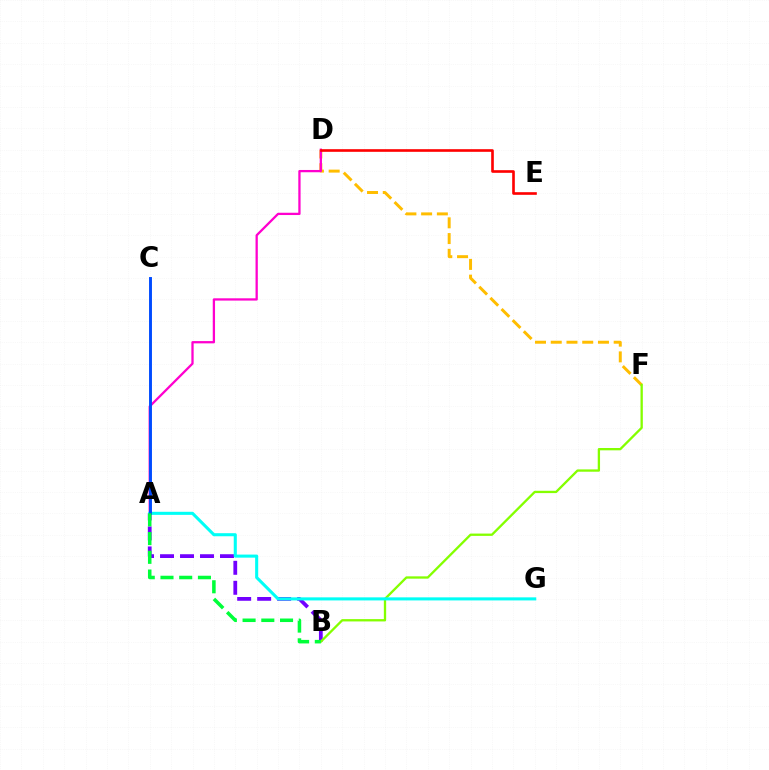{('A', 'B'): [{'color': '#7200ff', 'line_style': 'dashed', 'thickness': 2.72}, {'color': '#00ff39', 'line_style': 'dashed', 'thickness': 2.54}], ('D', 'F'): [{'color': '#ffbd00', 'line_style': 'dashed', 'thickness': 2.14}], ('B', 'F'): [{'color': '#84ff00', 'line_style': 'solid', 'thickness': 1.67}], ('A', 'D'): [{'color': '#ff00cf', 'line_style': 'solid', 'thickness': 1.64}], ('D', 'E'): [{'color': '#ff0000', 'line_style': 'solid', 'thickness': 1.9}], ('A', 'G'): [{'color': '#00fff6', 'line_style': 'solid', 'thickness': 2.21}], ('A', 'C'): [{'color': '#004bff', 'line_style': 'solid', 'thickness': 2.1}]}